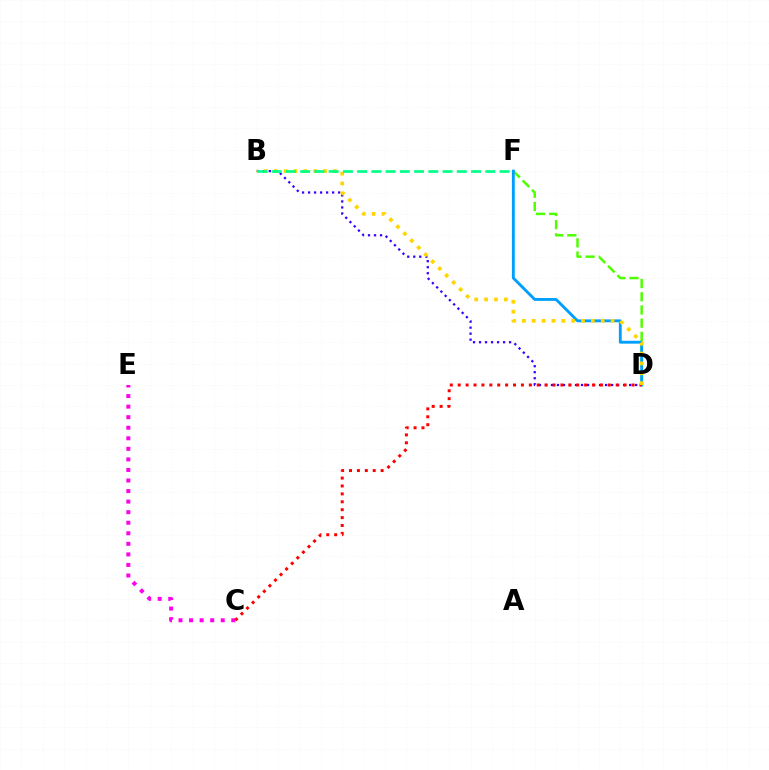{('B', 'D'): [{'color': '#3700ff', 'line_style': 'dotted', 'thickness': 1.63}, {'color': '#ffd500', 'line_style': 'dotted', 'thickness': 2.68}], ('C', 'E'): [{'color': '#ff00ed', 'line_style': 'dotted', 'thickness': 2.87}], ('D', 'F'): [{'color': '#4fff00', 'line_style': 'dashed', 'thickness': 1.79}, {'color': '#009eff', 'line_style': 'solid', 'thickness': 2.06}], ('C', 'D'): [{'color': '#ff0000', 'line_style': 'dotted', 'thickness': 2.15}], ('B', 'F'): [{'color': '#00ff86', 'line_style': 'dashed', 'thickness': 1.93}]}